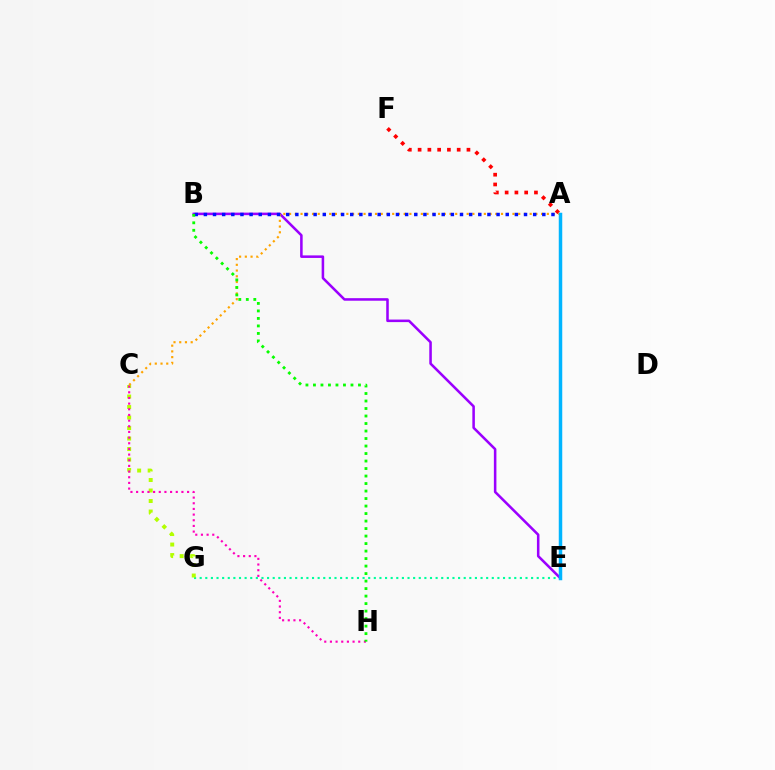{('B', 'E'): [{'color': '#9b00ff', 'line_style': 'solid', 'thickness': 1.83}], ('E', 'G'): [{'color': '#00ff9d', 'line_style': 'dotted', 'thickness': 1.53}], ('A', 'F'): [{'color': '#ff0000', 'line_style': 'dotted', 'thickness': 2.65}], ('A', 'C'): [{'color': '#ffa500', 'line_style': 'dotted', 'thickness': 1.56}], ('C', 'G'): [{'color': '#b3ff00', 'line_style': 'dotted', 'thickness': 2.85}], ('A', 'B'): [{'color': '#0010ff', 'line_style': 'dotted', 'thickness': 2.49}], ('C', 'H'): [{'color': '#ff00bd', 'line_style': 'dotted', 'thickness': 1.54}], ('B', 'H'): [{'color': '#08ff00', 'line_style': 'dotted', 'thickness': 2.04}], ('A', 'E'): [{'color': '#00b5ff', 'line_style': 'solid', 'thickness': 2.51}]}